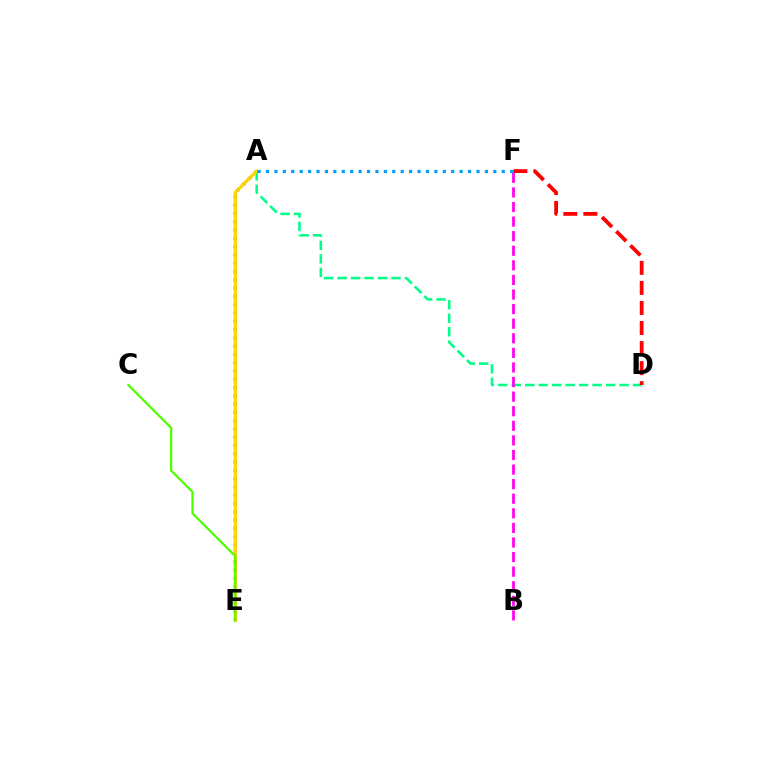{('A', 'E'): [{'color': '#3700ff', 'line_style': 'dotted', 'thickness': 2.25}, {'color': '#ffd500', 'line_style': 'solid', 'thickness': 2.35}], ('A', 'D'): [{'color': '#00ff86', 'line_style': 'dashed', 'thickness': 1.83}], ('B', 'F'): [{'color': '#ff00ed', 'line_style': 'dashed', 'thickness': 1.98}], ('C', 'E'): [{'color': '#4fff00', 'line_style': 'solid', 'thickness': 1.61}], ('D', 'F'): [{'color': '#ff0000', 'line_style': 'dashed', 'thickness': 2.72}], ('A', 'F'): [{'color': '#009eff', 'line_style': 'dotted', 'thickness': 2.29}]}